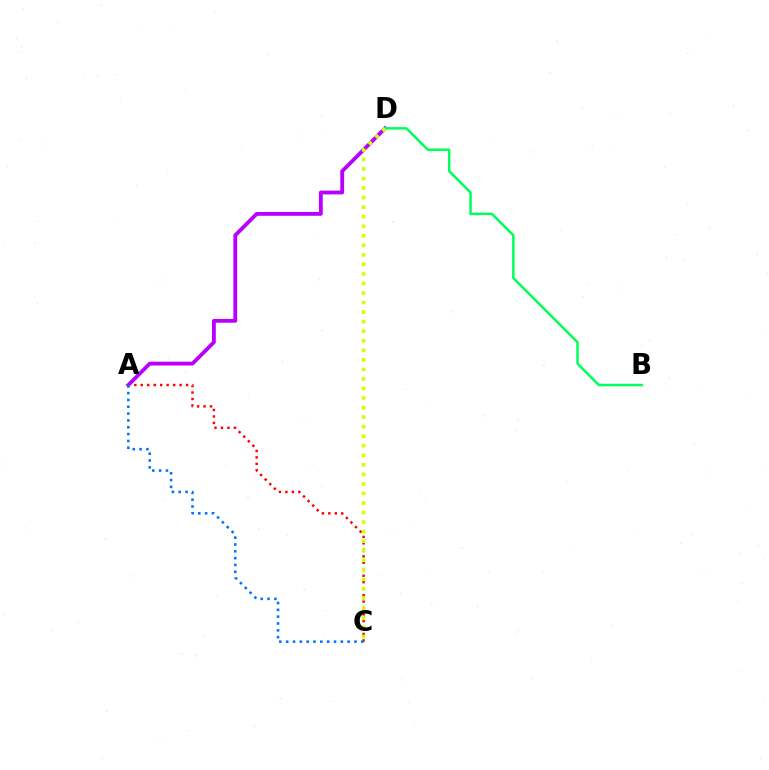{('A', 'C'): [{'color': '#ff0000', 'line_style': 'dotted', 'thickness': 1.76}, {'color': '#0074ff', 'line_style': 'dotted', 'thickness': 1.86}], ('A', 'D'): [{'color': '#b900ff', 'line_style': 'solid', 'thickness': 2.75}], ('B', 'D'): [{'color': '#00ff5c', 'line_style': 'solid', 'thickness': 1.79}], ('C', 'D'): [{'color': '#d1ff00', 'line_style': 'dotted', 'thickness': 2.59}]}